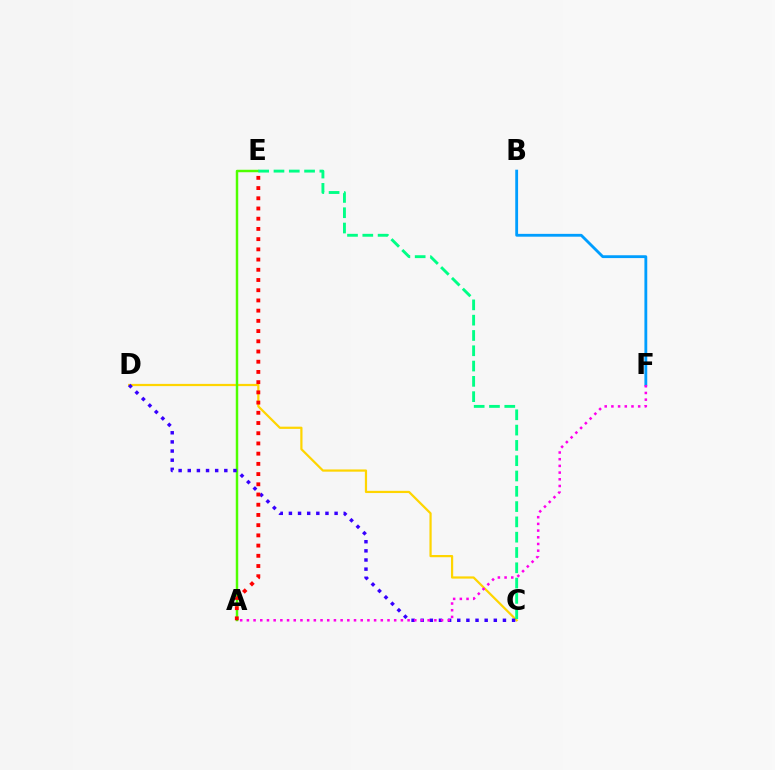{('C', 'D'): [{'color': '#ffd500', 'line_style': 'solid', 'thickness': 1.6}, {'color': '#3700ff', 'line_style': 'dotted', 'thickness': 2.48}], ('A', 'E'): [{'color': '#4fff00', 'line_style': 'solid', 'thickness': 1.78}, {'color': '#ff0000', 'line_style': 'dotted', 'thickness': 2.78}], ('B', 'F'): [{'color': '#009eff', 'line_style': 'solid', 'thickness': 2.04}], ('C', 'E'): [{'color': '#00ff86', 'line_style': 'dashed', 'thickness': 2.08}], ('A', 'F'): [{'color': '#ff00ed', 'line_style': 'dotted', 'thickness': 1.82}]}